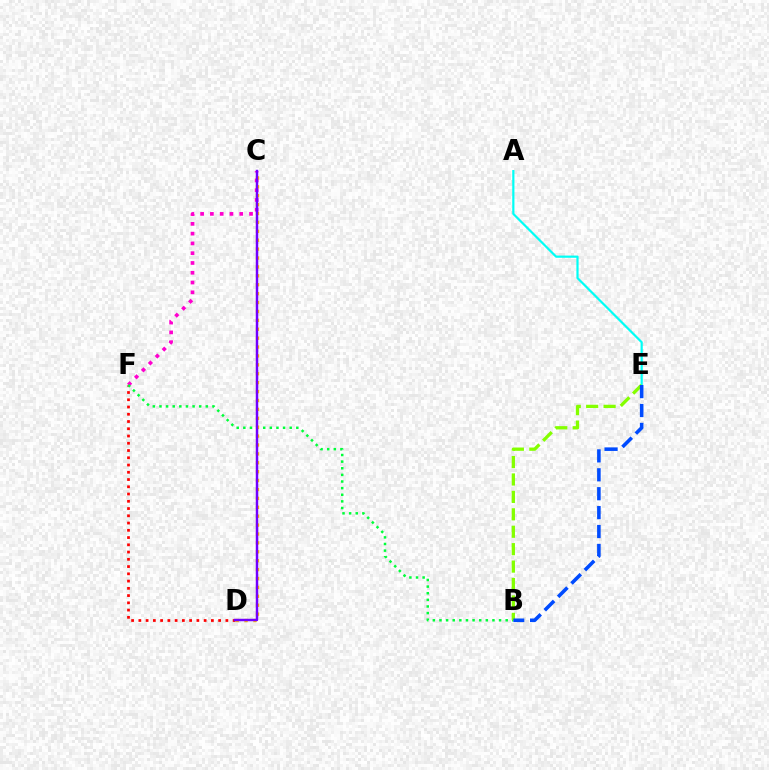{('A', 'E'): [{'color': '#00fff6', 'line_style': 'solid', 'thickness': 1.58}], ('C', 'F'): [{'color': '#ff00cf', 'line_style': 'dotted', 'thickness': 2.66}], ('D', 'F'): [{'color': '#ff0000', 'line_style': 'dotted', 'thickness': 1.97}], ('B', 'F'): [{'color': '#00ff39', 'line_style': 'dotted', 'thickness': 1.8}], ('B', 'E'): [{'color': '#84ff00', 'line_style': 'dashed', 'thickness': 2.37}, {'color': '#004bff', 'line_style': 'dashed', 'thickness': 2.57}], ('C', 'D'): [{'color': '#ffbd00', 'line_style': 'dotted', 'thickness': 2.42}, {'color': '#7200ff', 'line_style': 'solid', 'thickness': 1.77}]}